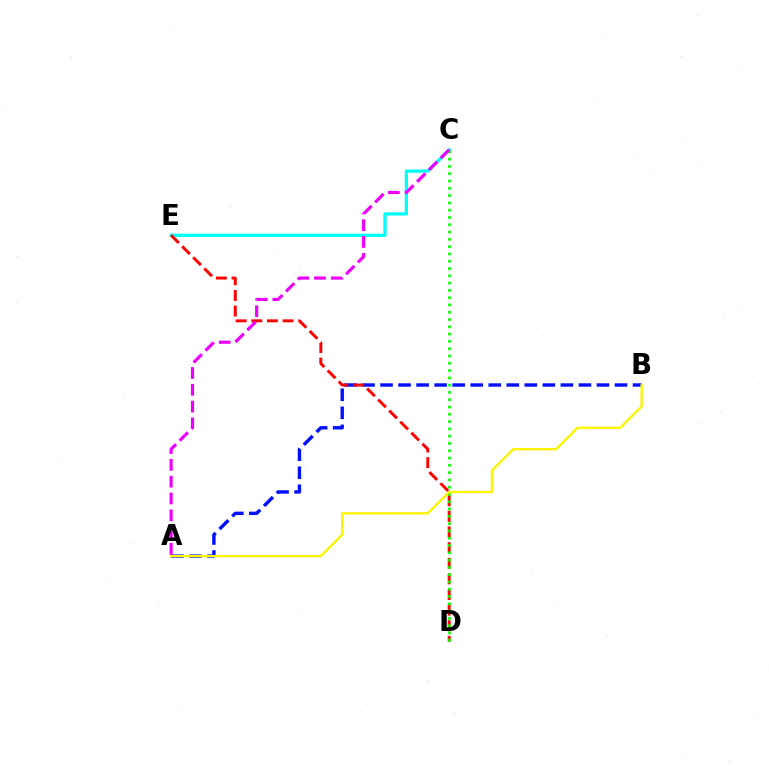{('C', 'E'): [{'color': '#00fff6', 'line_style': 'solid', 'thickness': 2.36}], ('A', 'B'): [{'color': '#0010ff', 'line_style': 'dashed', 'thickness': 2.45}, {'color': '#fcf500', 'line_style': 'solid', 'thickness': 1.71}], ('D', 'E'): [{'color': '#ff0000', 'line_style': 'dashed', 'thickness': 2.12}], ('C', 'D'): [{'color': '#08ff00', 'line_style': 'dotted', 'thickness': 1.98}], ('A', 'C'): [{'color': '#ee00ff', 'line_style': 'dashed', 'thickness': 2.28}]}